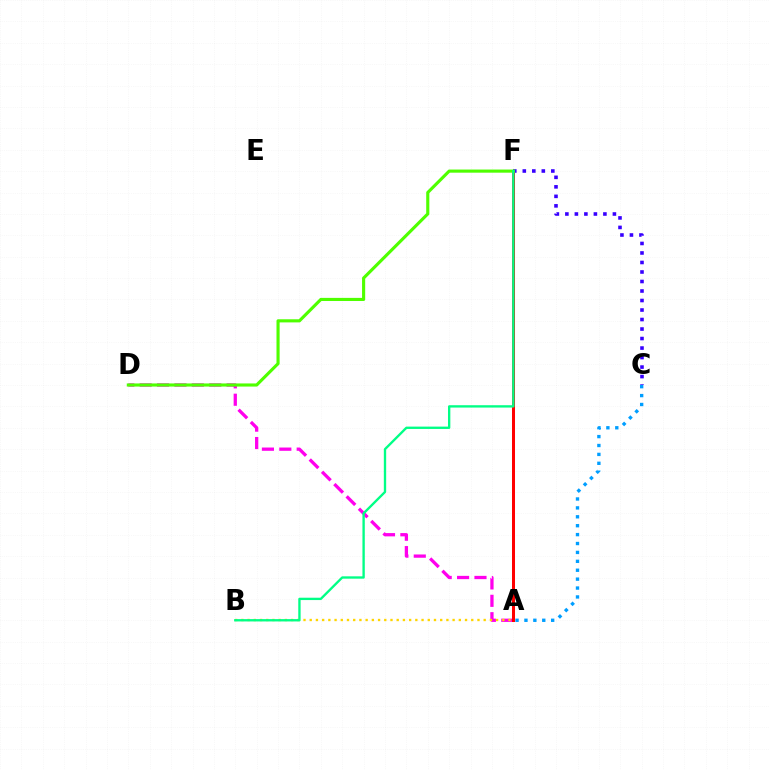{('A', 'C'): [{'color': '#009eff', 'line_style': 'dotted', 'thickness': 2.42}], ('A', 'D'): [{'color': '#ff00ed', 'line_style': 'dashed', 'thickness': 2.36}], ('A', 'B'): [{'color': '#ffd500', 'line_style': 'dotted', 'thickness': 1.69}], ('C', 'F'): [{'color': '#3700ff', 'line_style': 'dotted', 'thickness': 2.58}], ('A', 'F'): [{'color': '#ff0000', 'line_style': 'solid', 'thickness': 2.17}], ('D', 'F'): [{'color': '#4fff00', 'line_style': 'solid', 'thickness': 2.25}], ('B', 'F'): [{'color': '#00ff86', 'line_style': 'solid', 'thickness': 1.69}]}